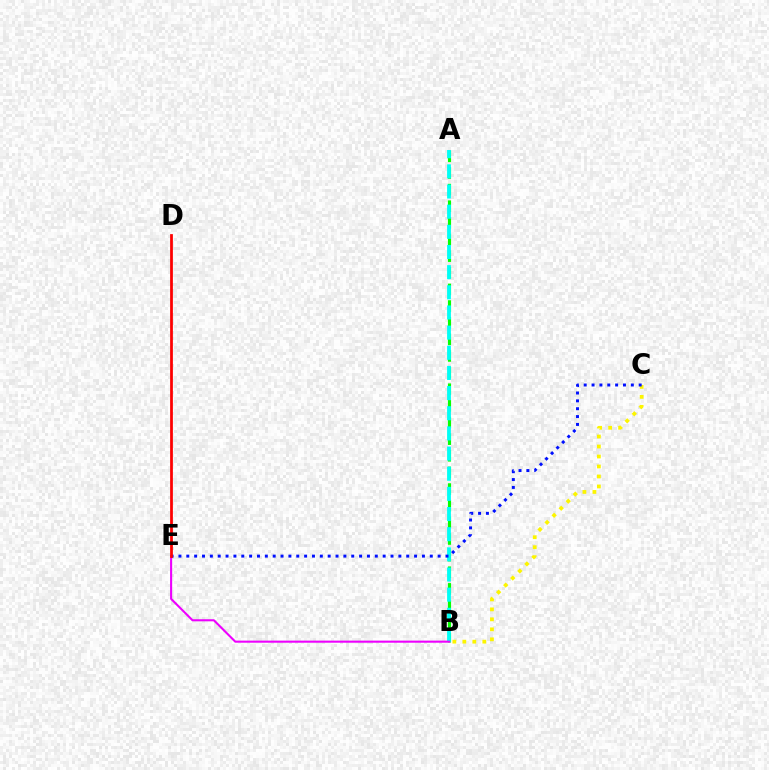{('A', 'B'): [{'color': '#08ff00', 'line_style': 'dashed', 'thickness': 2.26}, {'color': '#00fff6', 'line_style': 'dashed', 'thickness': 2.74}], ('B', 'C'): [{'color': '#fcf500', 'line_style': 'dotted', 'thickness': 2.71}], ('B', 'E'): [{'color': '#ee00ff', 'line_style': 'solid', 'thickness': 1.5}], ('C', 'E'): [{'color': '#0010ff', 'line_style': 'dotted', 'thickness': 2.13}], ('D', 'E'): [{'color': '#ff0000', 'line_style': 'solid', 'thickness': 1.99}]}